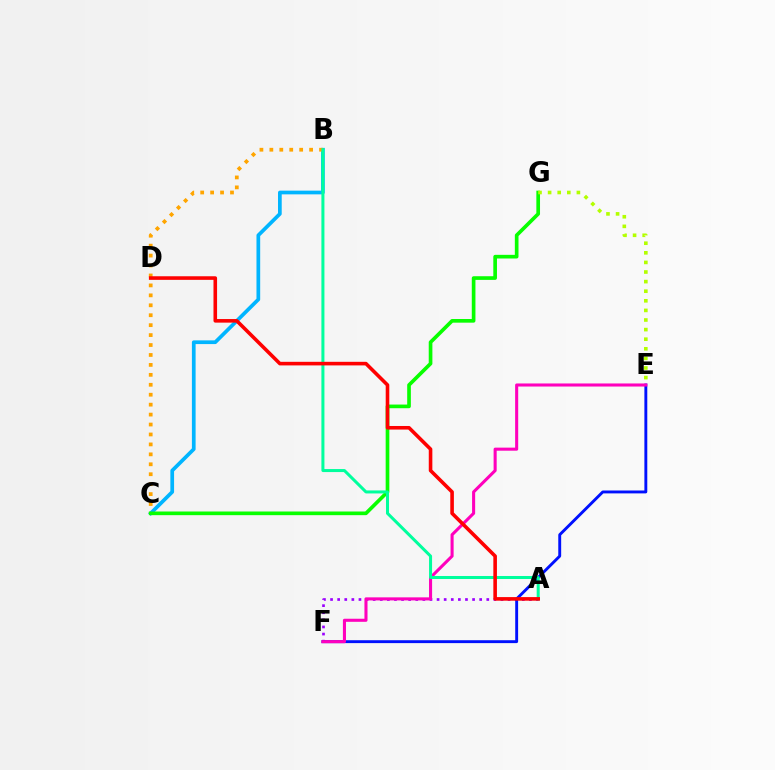{('A', 'F'): [{'color': '#9b00ff', 'line_style': 'dotted', 'thickness': 1.93}], ('B', 'C'): [{'color': '#00b5ff', 'line_style': 'solid', 'thickness': 2.67}, {'color': '#ffa500', 'line_style': 'dotted', 'thickness': 2.7}], ('C', 'G'): [{'color': '#08ff00', 'line_style': 'solid', 'thickness': 2.64}], ('E', 'F'): [{'color': '#0010ff', 'line_style': 'solid', 'thickness': 2.08}, {'color': '#ff00bd', 'line_style': 'solid', 'thickness': 2.21}], ('E', 'G'): [{'color': '#b3ff00', 'line_style': 'dotted', 'thickness': 2.61}], ('A', 'B'): [{'color': '#00ff9d', 'line_style': 'solid', 'thickness': 2.17}], ('A', 'D'): [{'color': '#ff0000', 'line_style': 'solid', 'thickness': 2.58}]}